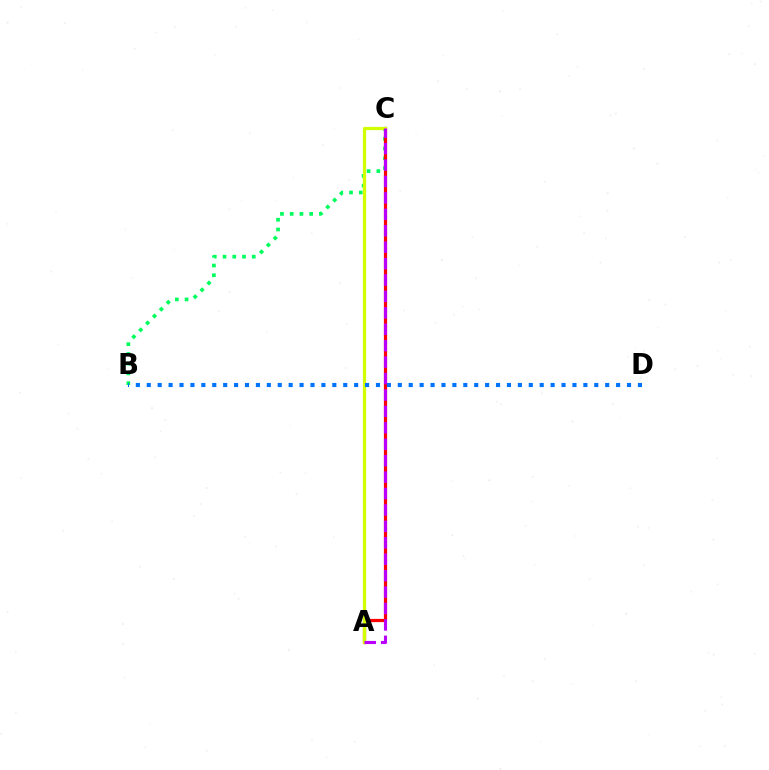{('B', 'C'): [{'color': '#00ff5c', 'line_style': 'dotted', 'thickness': 2.65}], ('A', 'C'): [{'color': '#ff0000', 'line_style': 'solid', 'thickness': 2.31}, {'color': '#d1ff00', 'line_style': 'solid', 'thickness': 2.32}, {'color': '#b900ff', 'line_style': 'dashed', 'thickness': 2.23}], ('B', 'D'): [{'color': '#0074ff', 'line_style': 'dotted', 'thickness': 2.97}]}